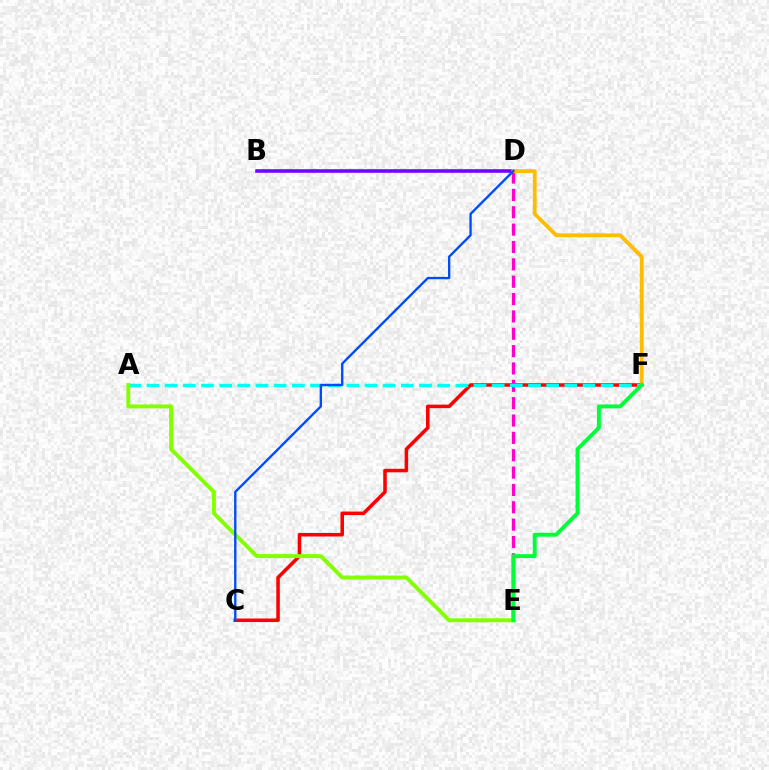{('C', 'F'): [{'color': '#ff0000', 'line_style': 'solid', 'thickness': 2.55}], ('D', 'E'): [{'color': '#ff00cf', 'line_style': 'dashed', 'thickness': 2.36}], ('A', 'F'): [{'color': '#00fff6', 'line_style': 'dashed', 'thickness': 2.47}], ('A', 'E'): [{'color': '#84ff00', 'line_style': 'solid', 'thickness': 2.83}], ('B', 'D'): [{'color': '#7200ff', 'line_style': 'solid', 'thickness': 2.57}], ('D', 'F'): [{'color': '#ffbd00', 'line_style': 'solid', 'thickness': 2.72}], ('E', 'F'): [{'color': '#00ff39', 'line_style': 'solid', 'thickness': 2.82}], ('C', 'D'): [{'color': '#004bff', 'line_style': 'solid', 'thickness': 1.69}]}